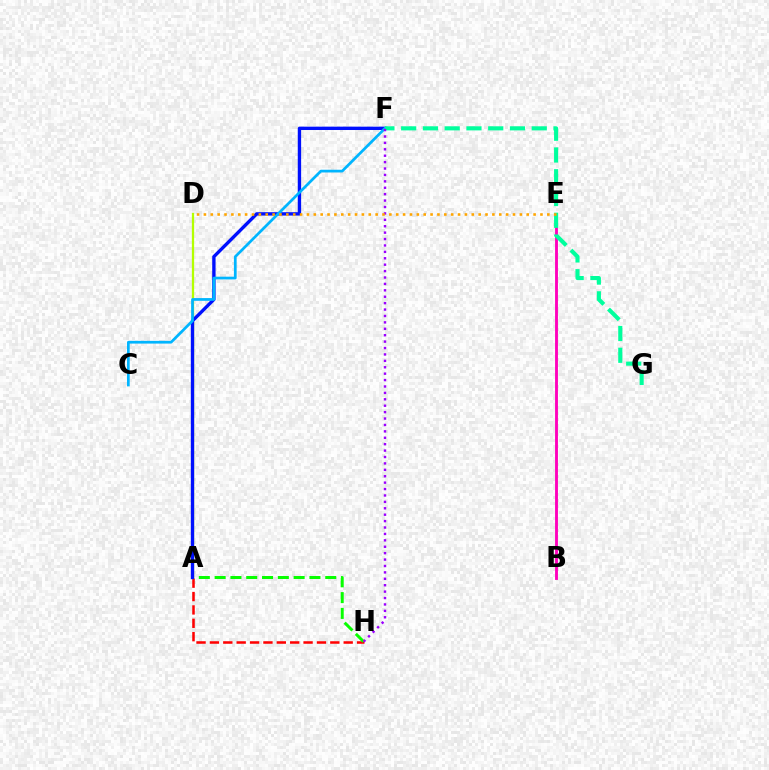{('A', 'H'): [{'color': '#ff0000', 'line_style': 'dashed', 'thickness': 1.82}, {'color': '#08ff00', 'line_style': 'dashed', 'thickness': 2.15}], ('A', 'D'): [{'color': '#b3ff00', 'line_style': 'solid', 'thickness': 1.64}], ('A', 'F'): [{'color': '#0010ff', 'line_style': 'solid', 'thickness': 2.42}], ('C', 'F'): [{'color': '#00b5ff', 'line_style': 'solid', 'thickness': 1.97}], ('B', 'E'): [{'color': '#ff00bd', 'line_style': 'solid', 'thickness': 2.06}], ('F', 'G'): [{'color': '#00ff9d', 'line_style': 'dashed', 'thickness': 2.96}], ('F', 'H'): [{'color': '#9b00ff', 'line_style': 'dotted', 'thickness': 1.74}], ('D', 'E'): [{'color': '#ffa500', 'line_style': 'dotted', 'thickness': 1.87}]}